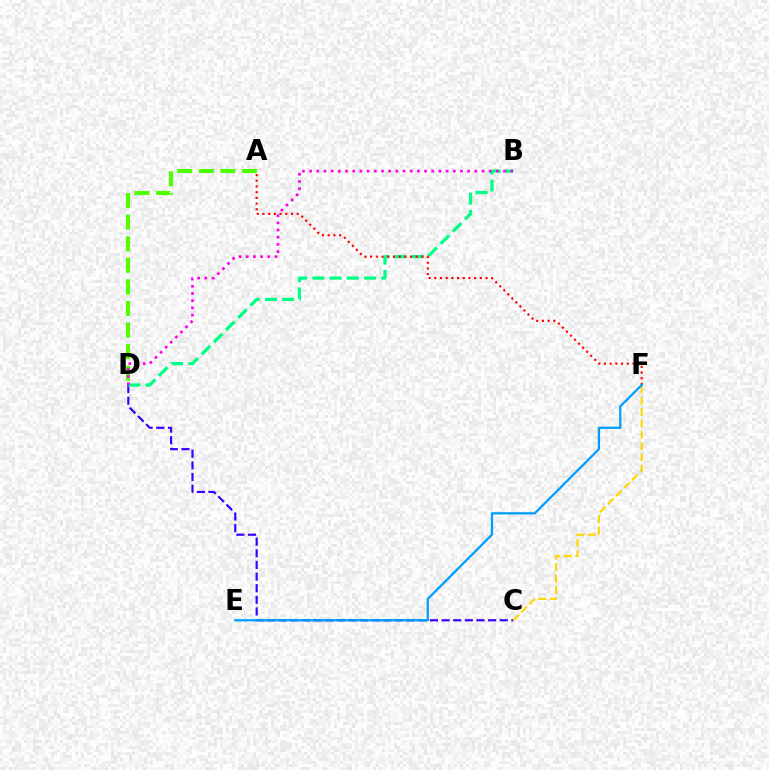{('C', 'D'): [{'color': '#3700ff', 'line_style': 'dashed', 'thickness': 1.58}], ('C', 'F'): [{'color': '#ffd500', 'line_style': 'dashed', 'thickness': 1.54}], ('B', 'D'): [{'color': '#00ff86', 'line_style': 'dashed', 'thickness': 2.34}, {'color': '#ff00ed', 'line_style': 'dotted', 'thickness': 1.95}], ('A', 'D'): [{'color': '#4fff00', 'line_style': 'dashed', 'thickness': 2.93}], ('A', 'F'): [{'color': '#ff0000', 'line_style': 'dotted', 'thickness': 1.55}], ('E', 'F'): [{'color': '#009eff', 'line_style': 'solid', 'thickness': 1.62}]}